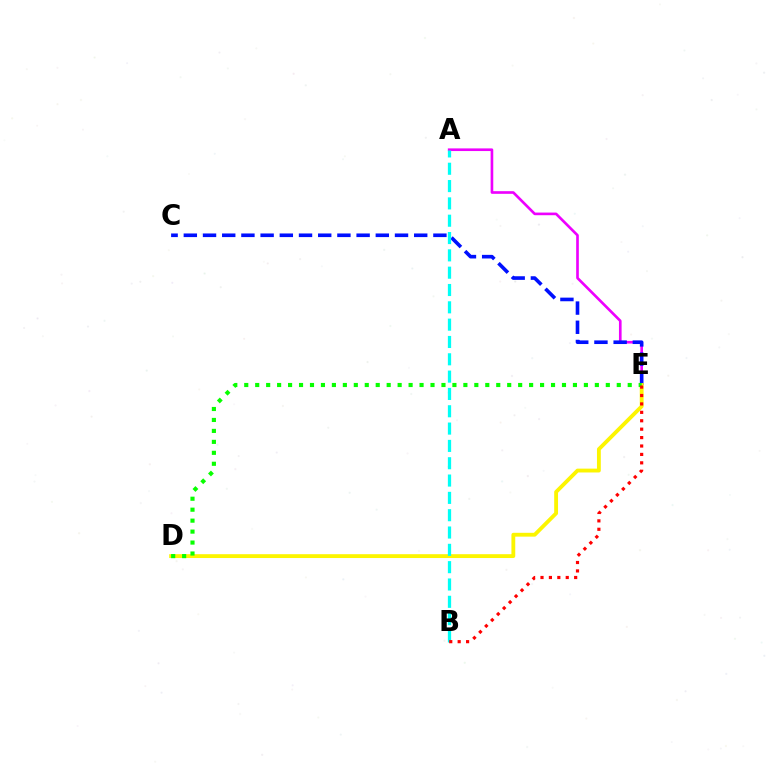{('A', 'E'): [{'color': '#ee00ff', 'line_style': 'solid', 'thickness': 1.91}], ('C', 'E'): [{'color': '#0010ff', 'line_style': 'dashed', 'thickness': 2.61}], ('D', 'E'): [{'color': '#fcf500', 'line_style': 'solid', 'thickness': 2.76}, {'color': '#08ff00', 'line_style': 'dotted', 'thickness': 2.98}], ('A', 'B'): [{'color': '#00fff6', 'line_style': 'dashed', 'thickness': 2.35}], ('B', 'E'): [{'color': '#ff0000', 'line_style': 'dotted', 'thickness': 2.29}]}